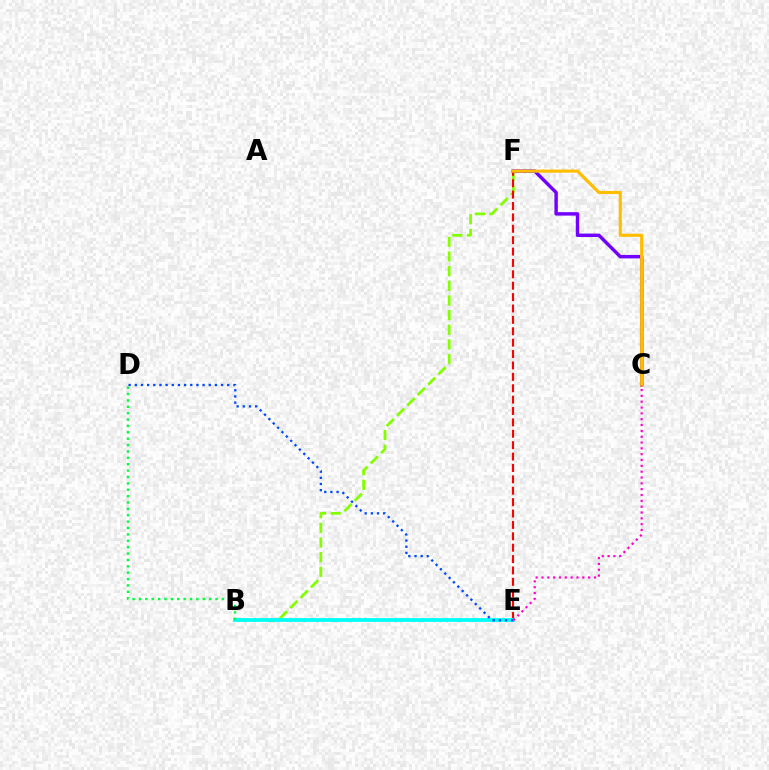{('B', 'F'): [{'color': '#84ff00', 'line_style': 'dashed', 'thickness': 1.99}], ('C', 'F'): [{'color': '#7200ff', 'line_style': 'solid', 'thickness': 2.47}, {'color': '#ffbd00', 'line_style': 'solid', 'thickness': 2.26}], ('E', 'F'): [{'color': '#ff0000', 'line_style': 'dashed', 'thickness': 1.55}], ('B', 'E'): [{'color': '#00fff6', 'line_style': 'solid', 'thickness': 2.73}], ('B', 'D'): [{'color': '#00ff39', 'line_style': 'dotted', 'thickness': 1.73}], ('D', 'E'): [{'color': '#004bff', 'line_style': 'dotted', 'thickness': 1.67}], ('C', 'E'): [{'color': '#ff00cf', 'line_style': 'dotted', 'thickness': 1.58}]}